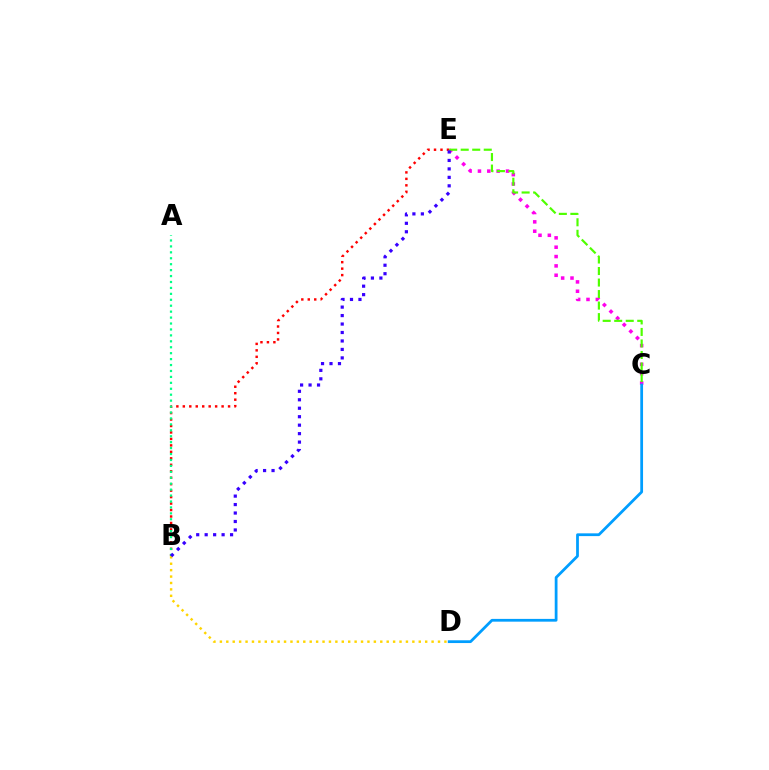{('B', 'E'): [{'color': '#ff0000', 'line_style': 'dotted', 'thickness': 1.76}, {'color': '#3700ff', 'line_style': 'dotted', 'thickness': 2.3}], ('B', 'D'): [{'color': '#ffd500', 'line_style': 'dotted', 'thickness': 1.74}], ('C', 'E'): [{'color': '#ff00ed', 'line_style': 'dotted', 'thickness': 2.54}, {'color': '#4fff00', 'line_style': 'dashed', 'thickness': 1.57}], ('A', 'B'): [{'color': '#00ff86', 'line_style': 'dotted', 'thickness': 1.61}], ('C', 'D'): [{'color': '#009eff', 'line_style': 'solid', 'thickness': 1.99}]}